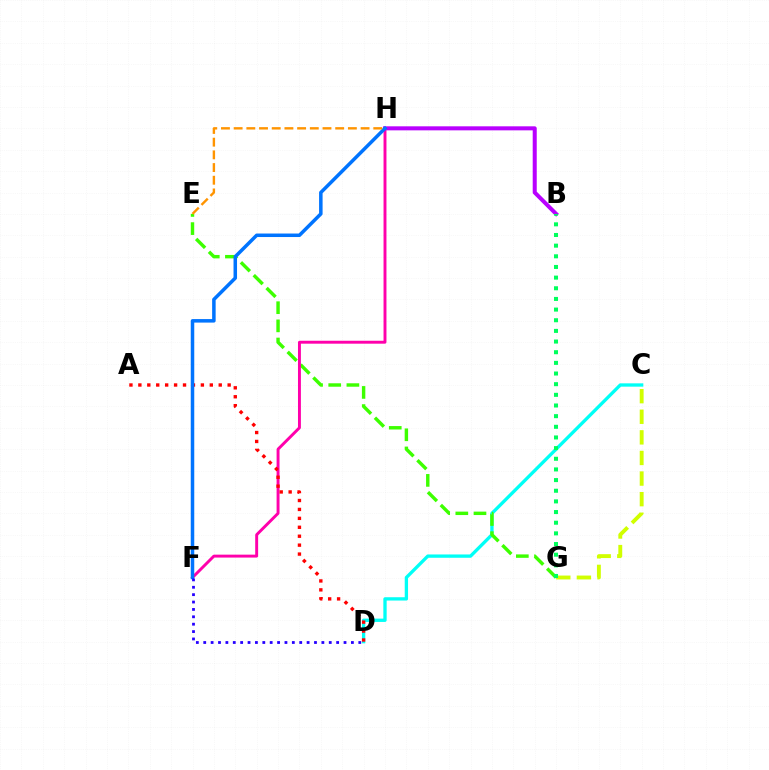{('C', 'D'): [{'color': '#00fff6', 'line_style': 'solid', 'thickness': 2.39}], ('E', 'G'): [{'color': '#3dff00', 'line_style': 'dashed', 'thickness': 2.47}], ('C', 'G'): [{'color': '#d1ff00', 'line_style': 'dashed', 'thickness': 2.8}], ('F', 'H'): [{'color': '#ff00ac', 'line_style': 'solid', 'thickness': 2.11}, {'color': '#0074ff', 'line_style': 'solid', 'thickness': 2.53}], ('B', 'H'): [{'color': '#b900ff', 'line_style': 'solid', 'thickness': 2.9}], ('A', 'D'): [{'color': '#ff0000', 'line_style': 'dotted', 'thickness': 2.43}], ('E', 'H'): [{'color': '#ff9400', 'line_style': 'dashed', 'thickness': 1.72}], ('D', 'F'): [{'color': '#2500ff', 'line_style': 'dotted', 'thickness': 2.01}], ('B', 'G'): [{'color': '#00ff5c', 'line_style': 'dotted', 'thickness': 2.9}]}